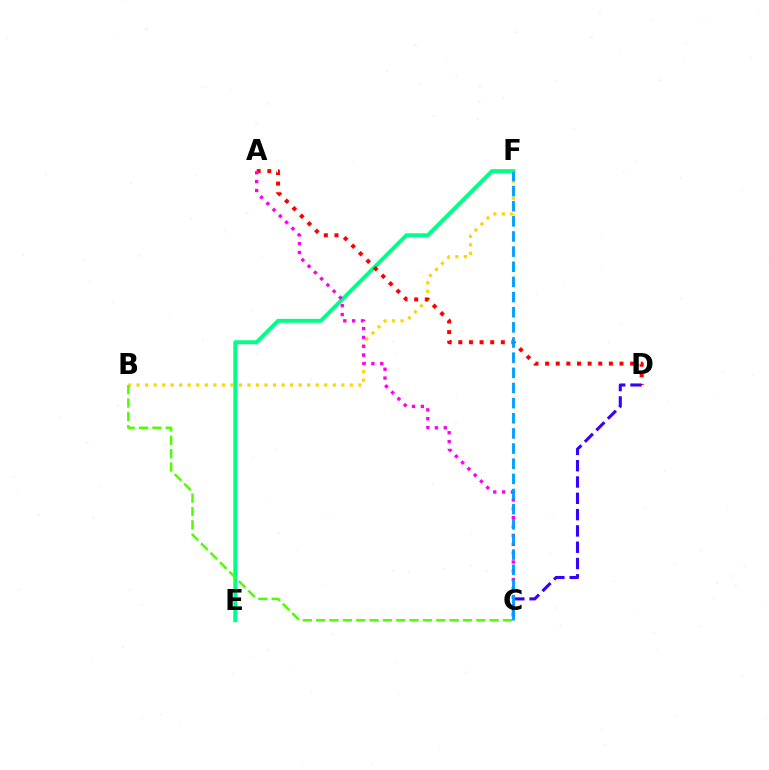{('E', 'F'): [{'color': '#00ff86', 'line_style': 'solid', 'thickness': 2.85}], ('B', 'F'): [{'color': '#ffd500', 'line_style': 'dotted', 'thickness': 2.32}], ('A', 'D'): [{'color': '#ff0000', 'line_style': 'dotted', 'thickness': 2.89}], ('C', 'D'): [{'color': '#3700ff', 'line_style': 'dashed', 'thickness': 2.21}], ('A', 'C'): [{'color': '#ff00ed', 'line_style': 'dotted', 'thickness': 2.41}], ('C', 'F'): [{'color': '#009eff', 'line_style': 'dashed', 'thickness': 2.06}], ('B', 'C'): [{'color': '#4fff00', 'line_style': 'dashed', 'thickness': 1.81}]}